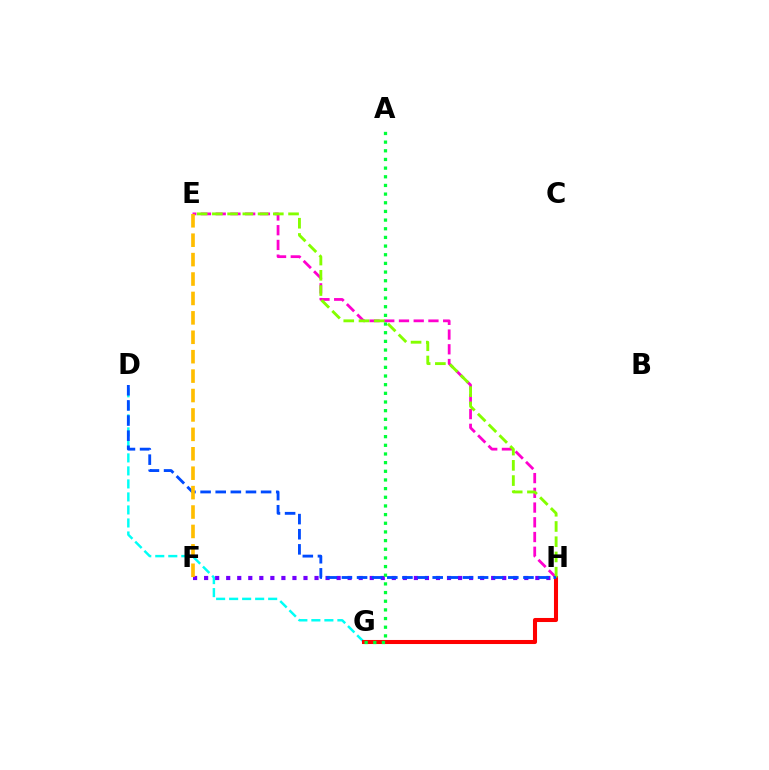{('D', 'G'): [{'color': '#00fff6', 'line_style': 'dashed', 'thickness': 1.77}], ('G', 'H'): [{'color': '#ff0000', 'line_style': 'solid', 'thickness': 2.93}], ('E', 'H'): [{'color': '#ff00cf', 'line_style': 'dashed', 'thickness': 2.0}, {'color': '#84ff00', 'line_style': 'dashed', 'thickness': 2.07}], ('F', 'H'): [{'color': '#7200ff', 'line_style': 'dotted', 'thickness': 3.0}], ('D', 'H'): [{'color': '#004bff', 'line_style': 'dashed', 'thickness': 2.05}], ('E', 'F'): [{'color': '#ffbd00', 'line_style': 'dashed', 'thickness': 2.64}], ('A', 'G'): [{'color': '#00ff39', 'line_style': 'dotted', 'thickness': 2.35}]}